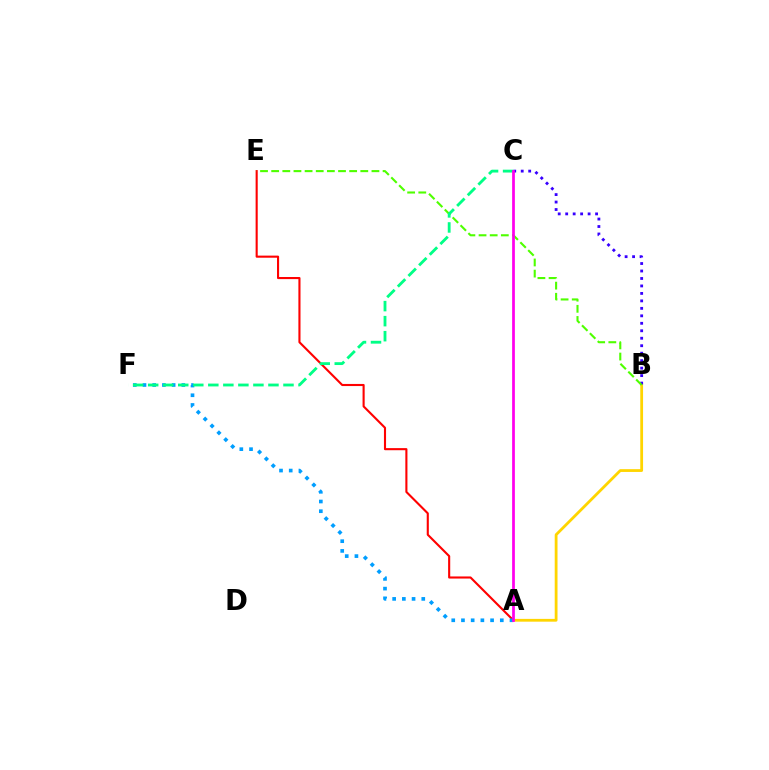{('A', 'E'): [{'color': '#ff0000', 'line_style': 'solid', 'thickness': 1.52}], ('A', 'B'): [{'color': '#ffd500', 'line_style': 'solid', 'thickness': 2.01}], ('B', 'C'): [{'color': '#3700ff', 'line_style': 'dotted', 'thickness': 2.03}], ('B', 'E'): [{'color': '#4fff00', 'line_style': 'dashed', 'thickness': 1.51}], ('A', 'F'): [{'color': '#009eff', 'line_style': 'dotted', 'thickness': 2.64}], ('C', 'F'): [{'color': '#00ff86', 'line_style': 'dashed', 'thickness': 2.04}], ('A', 'C'): [{'color': '#ff00ed', 'line_style': 'solid', 'thickness': 1.98}]}